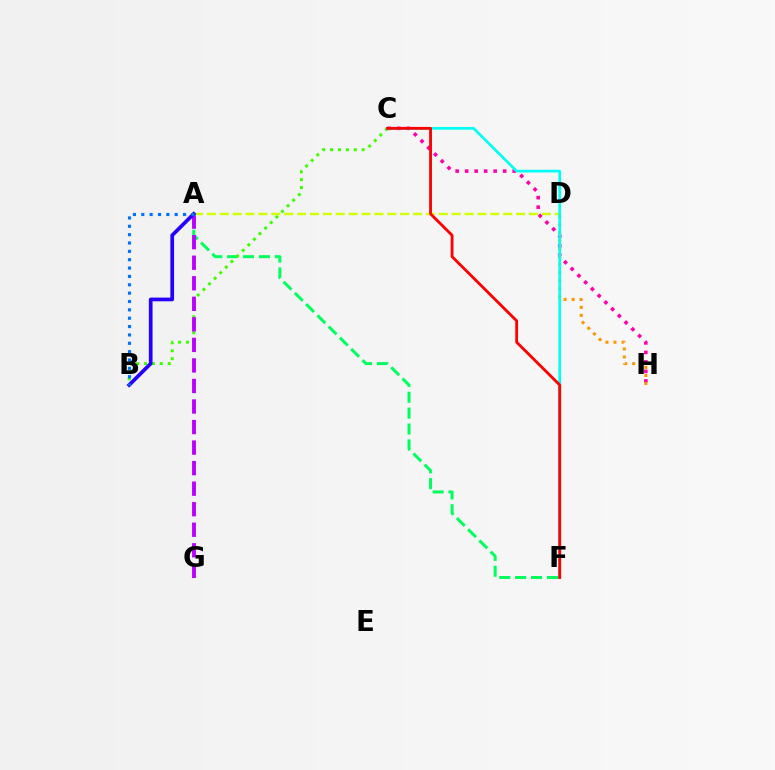{('A', 'F'): [{'color': '#00ff5c', 'line_style': 'dashed', 'thickness': 2.16}], ('B', 'C'): [{'color': '#3dff00', 'line_style': 'dotted', 'thickness': 2.15}], ('A', 'G'): [{'color': '#b900ff', 'line_style': 'dashed', 'thickness': 2.79}], ('C', 'H'): [{'color': '#ff00ac', 'line_style': 'dotted', 'thickness': 2.58}], ('A', 'D'): [{'color': '#d1ff00', 'line_style': 'dashed', 'thickness': 1.75}], ('A', 'B'): [{'color': '#2500ff', 'line_style': 'solid', 'thickness': 2.66}, {'color': '#0074ff', 'line_style': 'dotted', 'thickness': 2.27}], ('D', 'H'): [{'color': '#ff9400', 'line_style': 'dotted', 'thickness': 2.18}], ('C', 'F'): [{'color': '#00fff6', 'line_style': 'solid', 'thickness': 1.93}, {'color': '#ff0000', 'line_style': 'solid', 'thickness': 2.04}]}